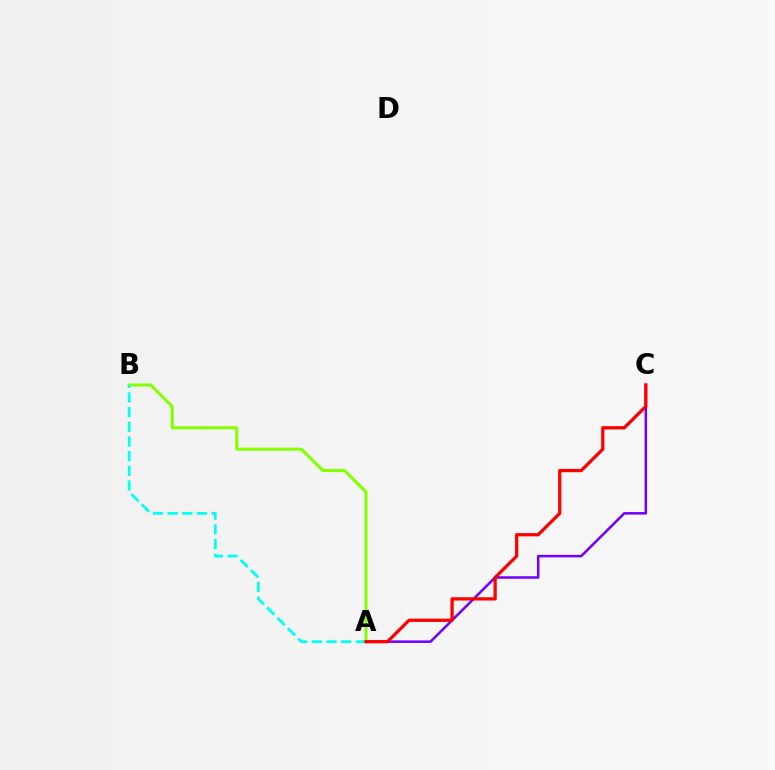{('A', 'C'): [{'color': '#7200ff', 'line_style': 'solid', 'thickness': 1.83}, {'color': '#ff0000', 'line_style': 'solid', 'thickness': 2.35}], ('A', 'B'): [{'color': '#84ff00', 'line_style': 'solid', 'thickness': 2.2}, {'color': '#00fff6', 'line_style': 'dashed', 'thickness': 1.99}]}